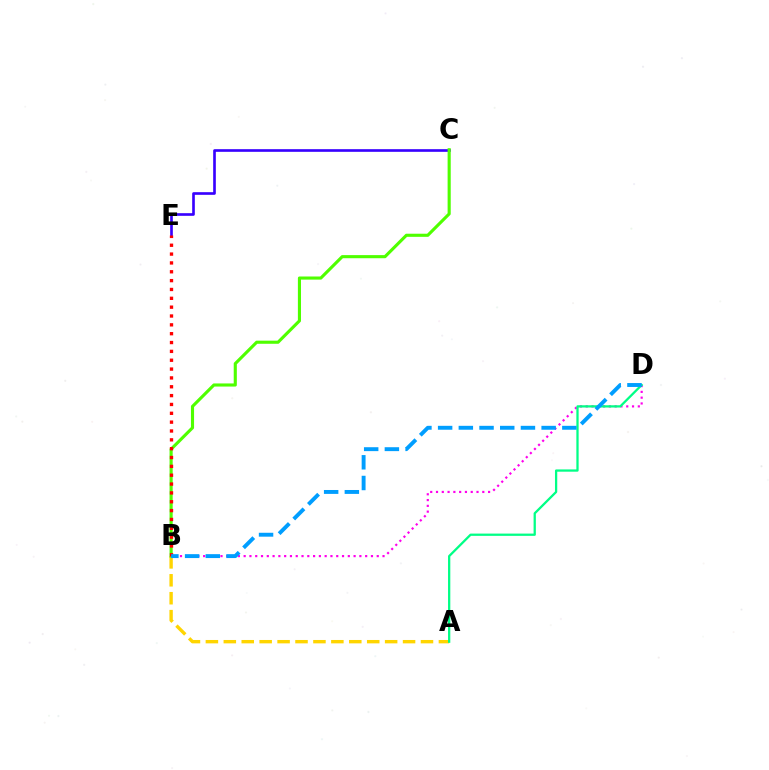{('C', 'E'): [{'color': '#3700ff', 'line_style': 'solid', 'thickness': 1.91}], ('A', 'B'): [{'color': '#ffd500', 'line_style': 'dashed', 'thickness': 2.44}], ('B', 'D'): [{'color': '#ff00ed', 'line_style': 'dotted', 'thickness': 1.57}, {'color': '#009eff', 'line_style': 'dashed', 'thickness': 2.81}], ('B', 'C'): [{'color': '#4fff00', 'line_style': 'solid', 'thickness': 2.24}], ('B', 'E'): [{'color': '#ff0000', 'line_style': 'dotted', 'thickness': 2.4}], ('A', 'D'): [{'color': '#00ff86', 'line_style': 'solid', 'thickness': 1.64}]}